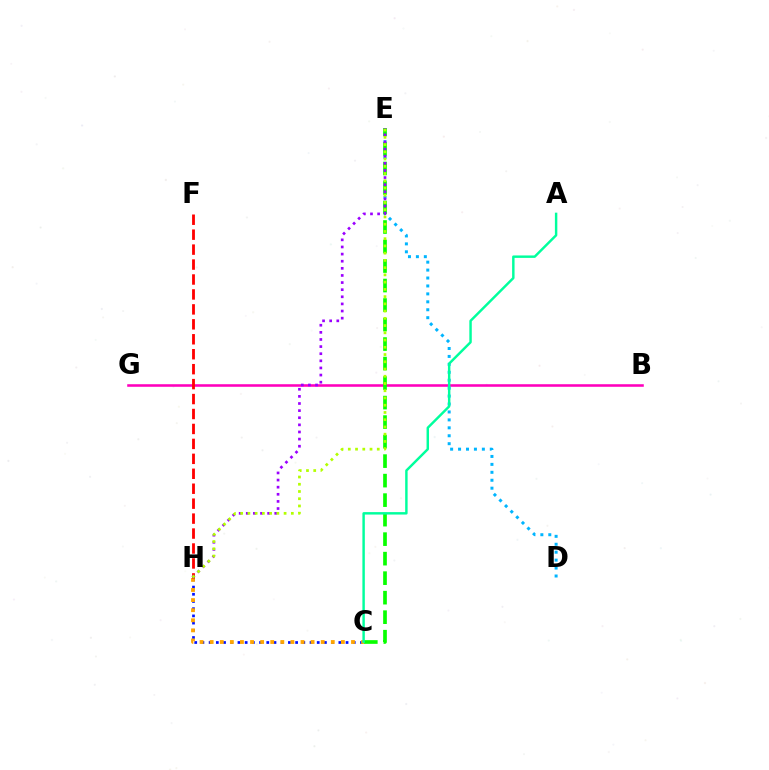{('B', 'G'): [{'color': '#ff00bd', 'line_style': 'solid', 'thickness': 1.85}], ('D', 'E'): [{'color': '#00b5ff', 'line_style': 'dotted', 'thickness': 2.16}], ('C', 'H'): [{'color': '#0010ff', 'line_style': 'dotted', 'thickness': 1.96}, {'color': '#ffa500', 'line_style': 'dotted', 'thickness': 2.74}], ('C', 'E'): [{'color': '#08ff00', 'line_style': 'dashed', 'thickness': 2.65}], ('F', 'H'): [{'color': '#ff0000', 'line_style': 'dashed', 'thickness': 2.03}], ('E', 'H'): [{'color': '#9b00ff', 'line_style': 'dotted', 'thickness': 1.93}, {'color': '#b3ff00', 'line_style': 'dotted', 'thickness': 1.97}], ('A', 'C'): [{'color': '#00ff9d', 'line_style': 'solid', 'thickness': 1.76}]}